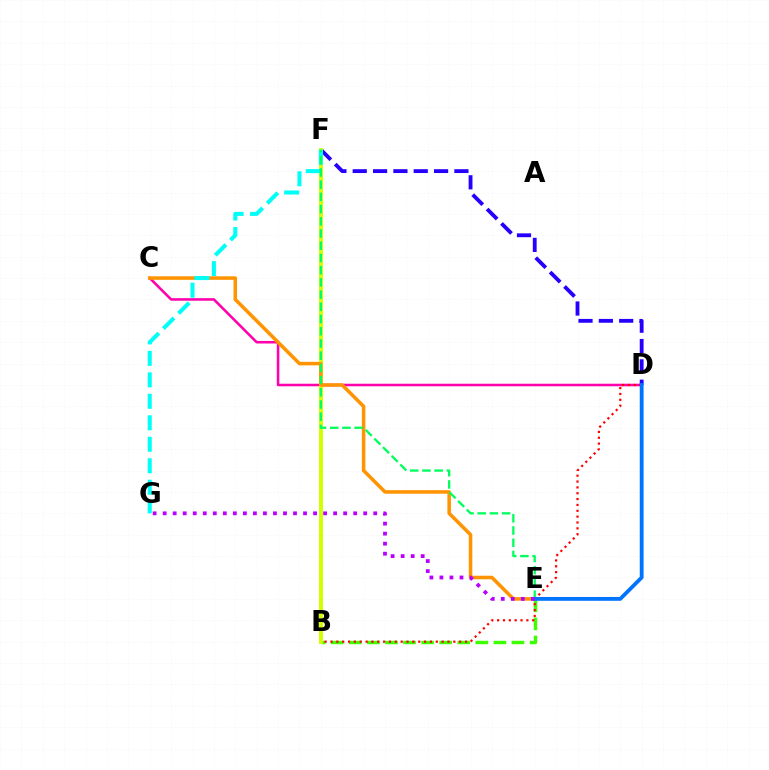{('C', 'D'): [{'color': '#ff00ac', 'line_style': 'solid', 'thickness': 1.84}], ('D', 'F'): [{'color': '#2500ff', 'line_style': 'dashed', 'thickness': 2.76}], ('B', 'E'): [{'color': '#3dff00', 'line_style': 'dashed', 'thickness': 2.46}], ('B', 'D'): [{'color': '#ff0000', 'line_style': 'dotted', 'thickness': 1.59}], ('B', 'F'): [{'color': '#d1ff00', 'line_style': 'solid', 'thickness': 2.86}], ('C', 'E'): [{'color': '#ff9400', 'line_style': 'solid', 'thickness': 2.55}], ('F', 'G'): [{'color': '#00fff6', 'line_style': 'dashed', 'thickness': 2.92}], ('E', 'F'): [{'color': '#00ff5c', 'line_style': 'dashed', 'thickness': 1.66}], ('D', 'E'): [{'color': '#0074ff', 'line_style': 'solid', 'thickness': 2.76}], ('E', 'G'): [{'color': '#b900ff', 'line_style': 'dotted', 'thickness': 2.72}]}